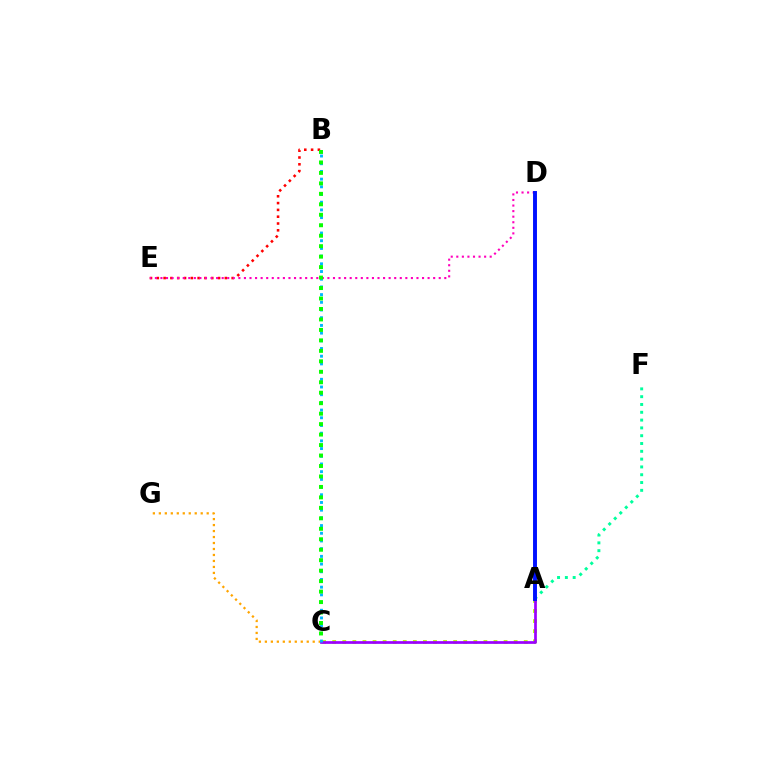{('C', 'G'): [{'color': '#ffa500', 'line_style': 'dotted', 'thickness': 1.62}], ('A', 'F'): [{'color': '#00ff9d', 'line_style': 'dotted', 'thickness': 2.12}], ('A', 'C'): [{'color': '#b3ff00', 'line_style': 'dotted', 'thickness': 2.74}, {'color': '#9b00ff', 'line_style': 'solid', 'thickness': 1.96}], ('B', 'E'): [{'color': '#ff0000', 'line_style': 'dotted', 'thickness': 1.85}], ('D', 'E'): [{'color': '#ff00bd', 'line_style': 'dotted', 'thickness': 1.51}], ('B', 'C'): [{'color': '#00b5ff', 'line_style': 'dotted', 'thickness': 2.09}, {'color': '#08ff00', 'line_style': 'dotted', 'thickness': 2.84}], ('A', 'D'): [{'color': '#0010ff', 'line_style': 'solid', 'thickness': 2.83}]}